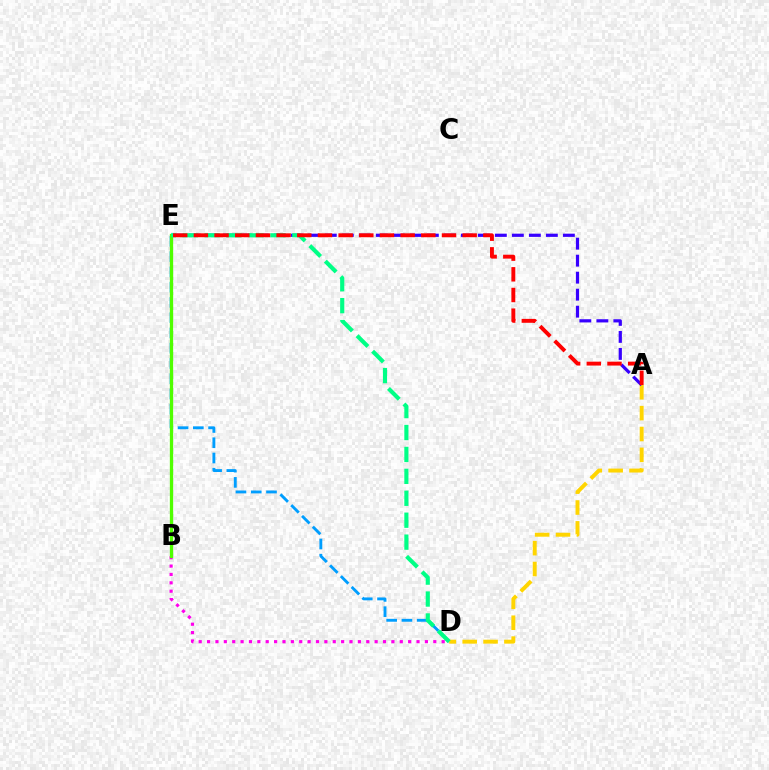{('D', 'E'): [{'color': '#009eff', 'line_style': 'dashed', 'thickness': 2.07}, {'color': '#00ff86', 'line_style': 'dashed', 'thickness': 2.98}], ('B', 'D'): [{'color': '#ff00ed', 'line_style': 'dotted', 'thickness': 2.28}], ('A', 'D'): [{'color': '#ffd500', 'line_style': 'dashed', 'thickness': 2.83}], ('A', 'E'): [{'color': '#3700ff', 'line_style': 'dashed', 'thickness': 2.31}, {'color': '#ff0000', 'line_style': 'dashed', 'thickness': 2.81}], ('B', 'E'): [{'color': '#4fff00', 'line_style': 'solid', 'thickness': 2.37}]}